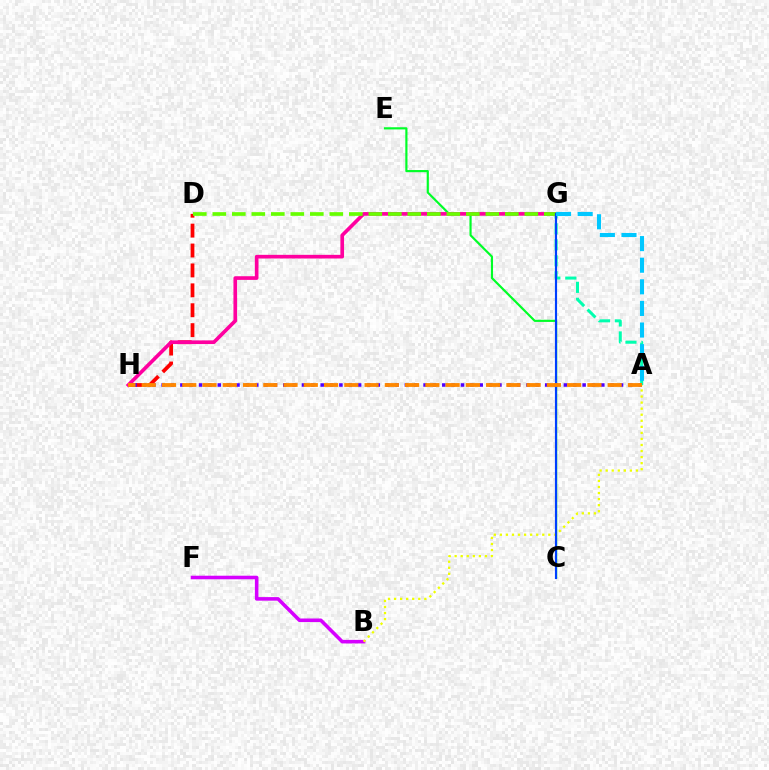{('C', 'E'): [{'color': '#00ff27', 'line_style': 'solid', 'thickness': 1.56}], ('D', 'H'): [{'color': '#ff0000', 'line_style': 'dashed', 'thickness': 2.7}], ('B', 'F'): [{'color': '#d600ff', 'line_style': 'solid', 'thickness': 2.56}], ('A', 'G'): [{'color': '#00ffaf', 'line_style': 'dashed', 'thickness': 2.17}, {'color': '#00c7ff', 'line_style': 'dashed', 'thickness': 2.94}], ('G', 'H'): [{'color': '#ff00a0', 'line_style': 'solid', 'thickness': 2.64}], ('A', 'B'): [{'color': '#eeff00', 'line_style': 'dotted', 'thickness': 1.65}], ('D', 'G'): [{'color': '#66ff00', 'line_style': 'dashed', 'thickness': 2.65}], ('A', 'H'): [{'color': '#4f00ff', 'line_style': 'dotted', 'thickness': 2.54}, {'color': '#ff8800', 'line_style': 'dashed', 'thickness': 2.75}], ('C', 'G'): [{'color': '#003fff', 'line_style': 'solid', 'thickness': 1.56}]}